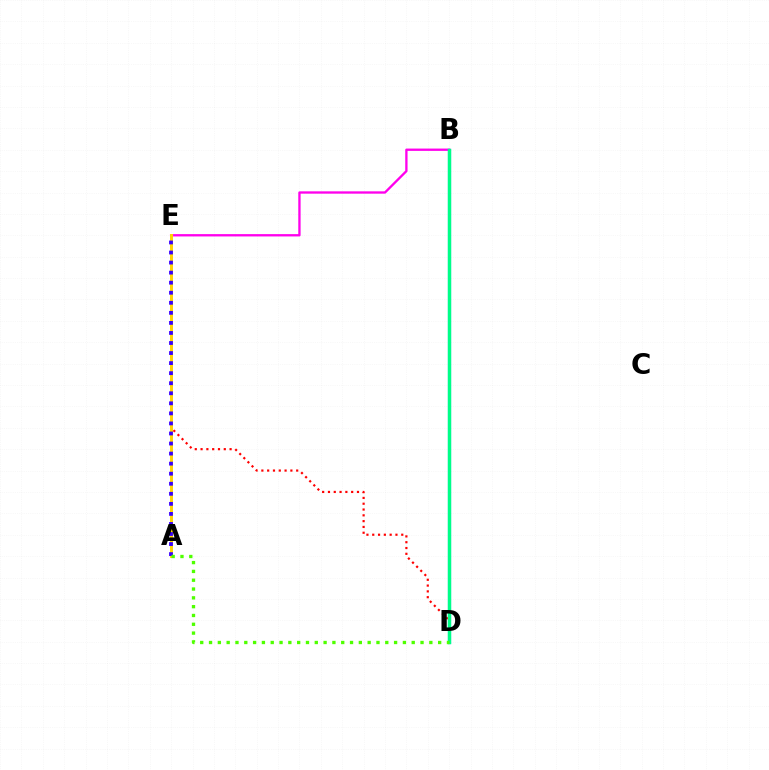{('B', 'E'): [{'color': '#ff00ed', 'line_style': 'solid', 'thickness': 1.68}], ('D', 'E'): [{'color': '#ff0000', 'line_style': 'dotted', 'thickness': 1.58}], ('A', 'E'): [{'color': '#ffd500', 'line_style': 'solid', 'thickness': 2.12}, {'color': '#3700ff', 'line_style': 'dotted', 'thickness': 2.73}], ('B', 'D'): [{'color': '#009eff', 'line_style': 'solid', 'thickness': 2.3}, {'color': '#00ff86', 'line_style': 'solid', 'thickness': 2.4}], ('A', 'D'): [{'color': '#4fff00', 'line_style': 'dotted', 'thickness': 2.39}]}